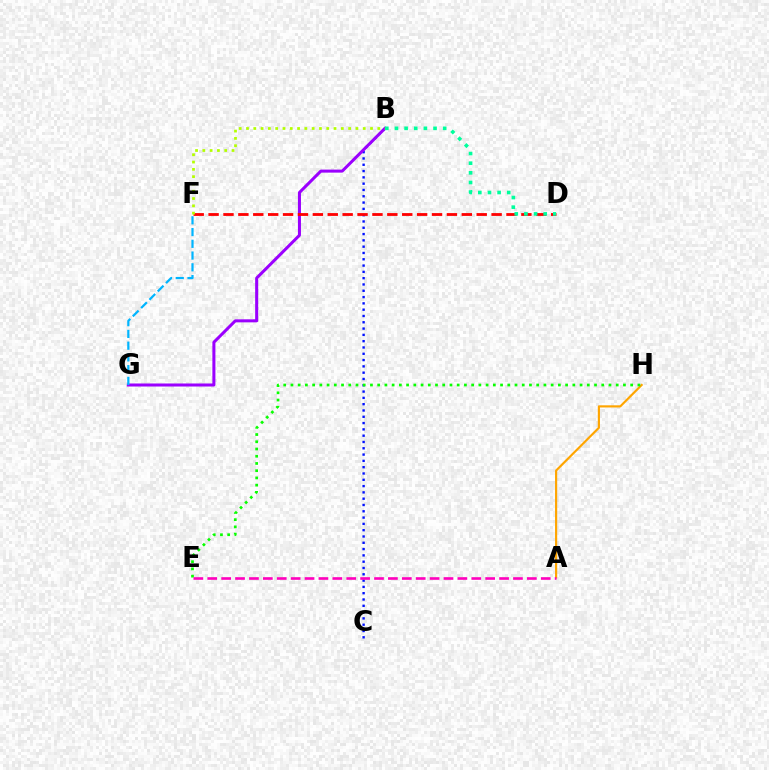{('B', 'C'): [{'color': '#0010ff', 'line_style': 'dotted', 'thickness': 1.71}], ('A', 'H'): [{'color': '#ffa500', 'line_style': 'solid', 'thickness': 1.56}], ('B', 'G'): [{'color': '#9b00ff', 'line_style': 'solid', 'thickness': 2.18}], ('D', 'F'): [{'color': '#ff0000', 'line_style': 'dashed', 'thickness': 2.02}], ('E', 'H'): [{'color': '#08ff00', 'line_style': 'dotted', 'thickness': 1.96}], ('B', 'F'): [{'color': '#b3ff00', 'line_style': 'dotted', 'thickness': 1.98}], ('B', 'D'): [{'color': '#00ff9d', 'line_style': 'dotted', 'thickness': 2.62}], ('A', 'E'): [{'color': '#ff00bd', 'line_style': 'dashed', 'thickness': 1.89}], ('F', 'G'): [{'color': '#00b5ff', 'line_style': 'dashed', 'thickness': 1.6}]}